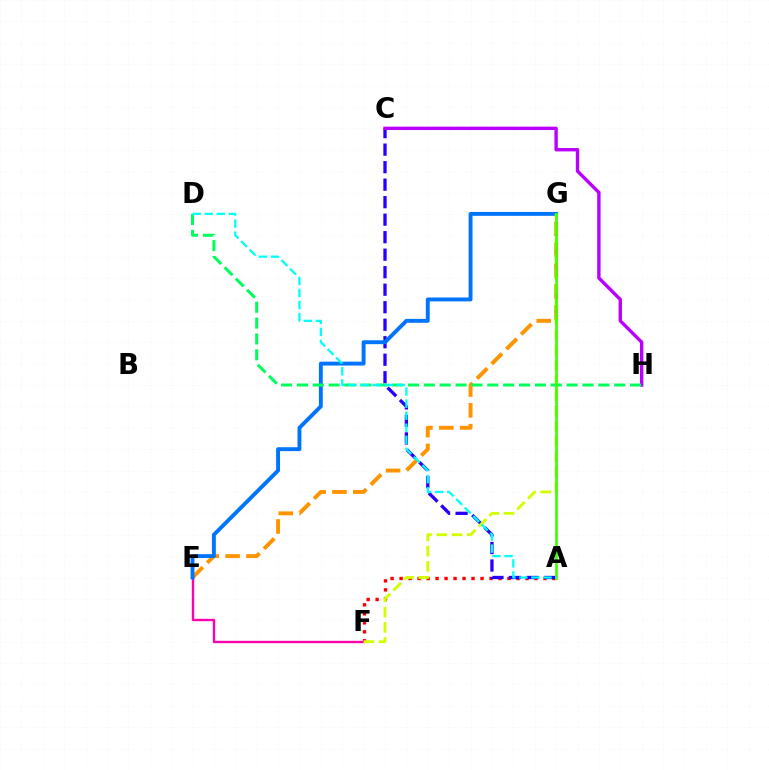{('E', 'G'): [{'color': '#ff9400', 'line_style': 'dashed', 'thickness': 2.83}, {'color': '#0074ff', 'line_style': 'solid', 'thickness': 2.8}], ('A', 'F'): [{'color': '#ff0000', 'line_style': 'dotted', 'thickness': 2.44}], ('E', 'F'): [{'color': '#ff00ac', 'line_style': 'solid', 'thickness': 1.7}], ('A', 'C'): [{'color': '#2500ff', 'line_style': 'dashed', 'thickness': 2.38}], ('F', 'G'): [{'color': '#d1ff00', 'line_style': 'dashed', 'thickness': 2.07}], ('C', 'H'): [{'color': '#b900ff', 'line_style': 'solid', 'thickness': 2.43}], ('D', 'H'): [{'color': '#00ff5c', 'line_style': 'dashed', 'thickness': 2.15}], ('A', 'G'): [{'color': '#3dff00', 'line_style': 'solid', 'thickness': 1.96}], ('A', 'D'): [{'color': '#00fff6', 'line_style': 'dashed', 'thickness': 1.64}]}